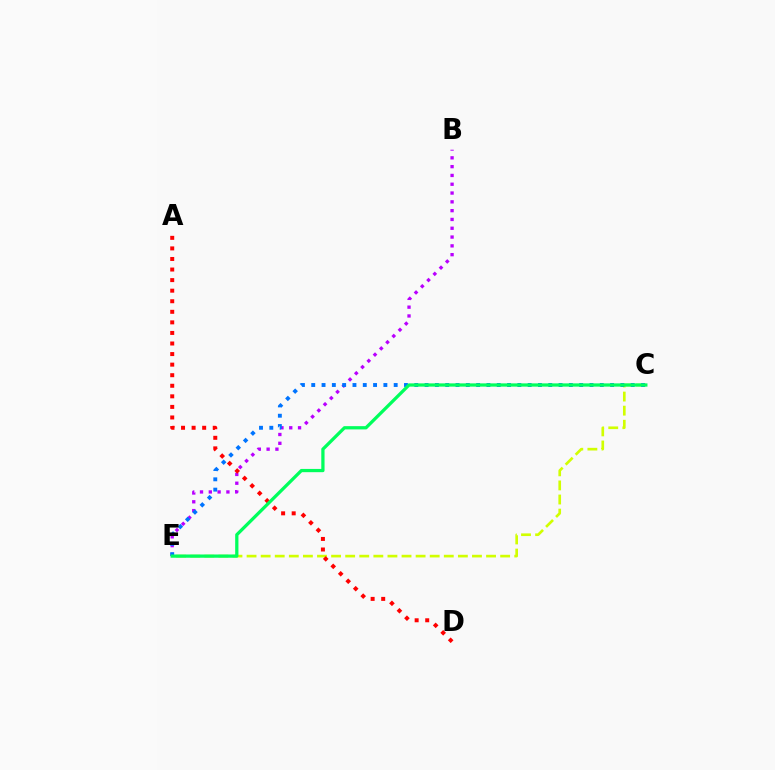{('C', 'E'): [{'color': '#d1ff00', 'line_style': 'dashed', 'thickness': 1.91}, {'color': '#0074ff', 'line_style': 'dotted', 'thickness': 2.8}, {'color': '#00ff5c', 'line_style': 'solid', 'thickness': 2.35}], ('B', 'E'): [{'color': '#b900ff', 'line_style': 'dotted', 'thickness': 2.39}], ('A', 'D'): [{'color': '#ff0000', 'line_style': 'dotted', 'thickness': 2.87}]}